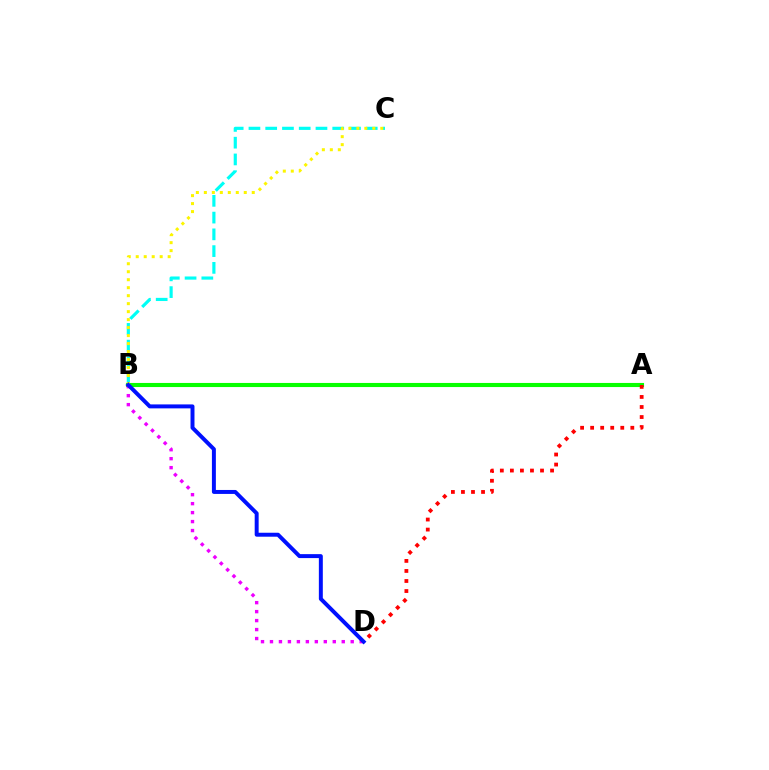{('B', 'C'): [{'color': '#00fff6', 'line_style': 'dashed', 'thickness': 2.28}, {'color': '#fcf500', 'line_style': 'dotted', 'thickness': 2.17}], ('A', 'B'): [{'color': '#08ff00', 'line_style': 'solid', 'thickness': 2.95}], ('A', 'D'): [{'color': '#ff0000', 'line_style': 'dotted', 'thickness': 2.73}], ('B', 'D'): [{'color': '#ee00ff', 'line_style': 'dotted', 'thickness': 2.44}, {'color': '#0010ff', 'line_style': 'solid', 'thickness': 2.85}]}